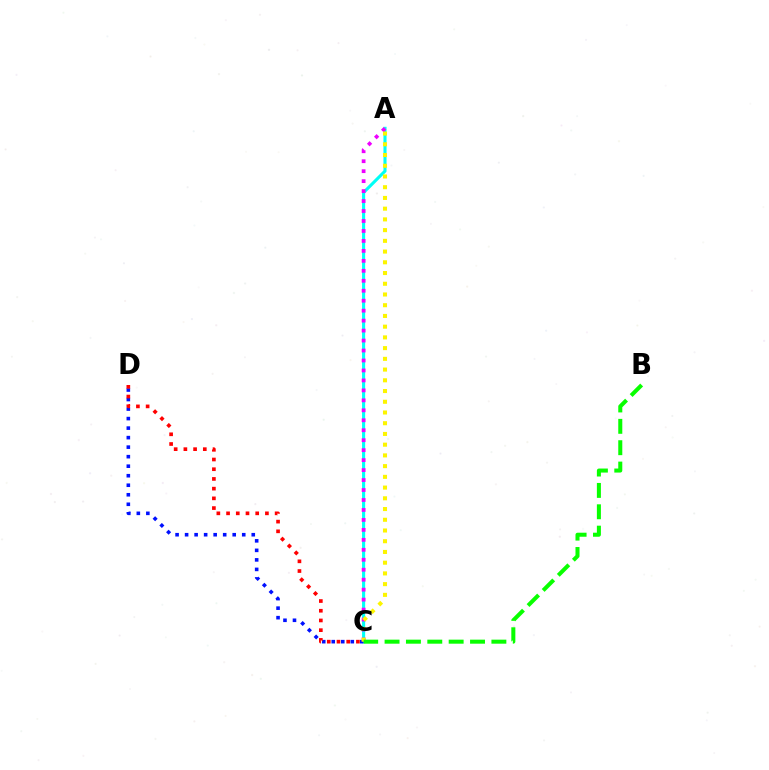{('A', 'C'): [{'color': '#00fff6', 'line_style': 'solid', 'thickness': 2.23}, {'color': '#ee00ff', 'line_style': 'dotted', 'thickness': 2.71}, {'color': '#fcf500', 'line_style': 'dotted', 'thickness': 2.91}], ('C', 'D'): [{'color': '#0010ff', 'line_style': 'dotted', 'thickness': 2.59}, {'color': '#ff0000', 'line_style': 'dotted', 'thickness': 2.64}], ('B', 'C'): [{'color': '#08ff00', 'line_style': 'dashed', 'thickness': 2.9}]}